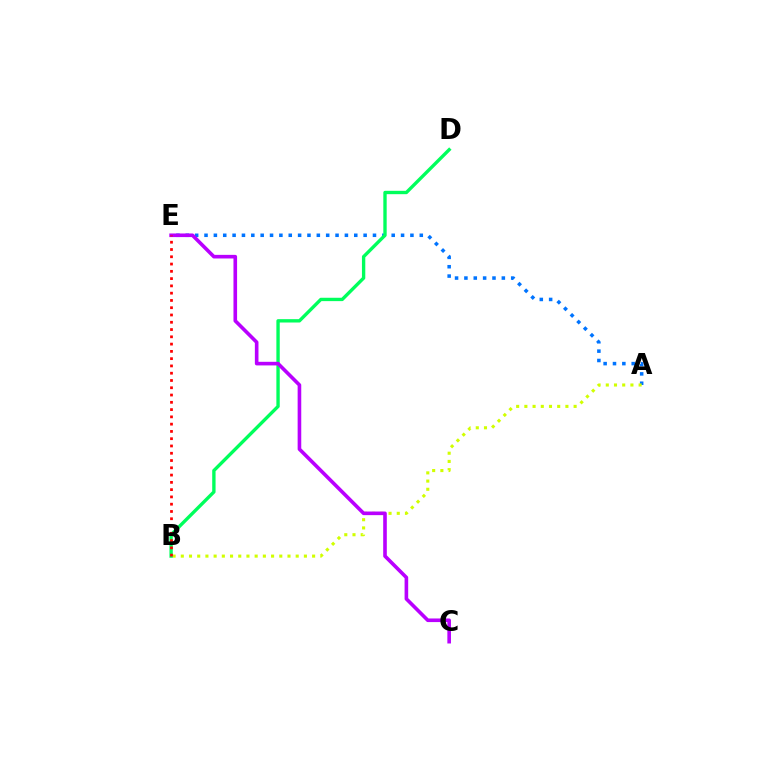{('A', 'E'): [{'color': '#0074ff', 'line_style': 'dotted', 'thickness': 2.54}], ('A', 'B'): [{'color': '#d1ff00', 'line_style': 'dotted', 'thickness': 2.23}], ('B', 'D'): [{'color': '#00ff5c', 'line_style': 'solid', 'thickness': 2.42}], ('C', 'E'): [{'color': '#b900ff', 'line_style': 'solid', 'thickness': 2.6}], ('B', 'E'): [{'color': '#ff0000', 'line_style': 'dotted', 'thickness': 1.98}]}